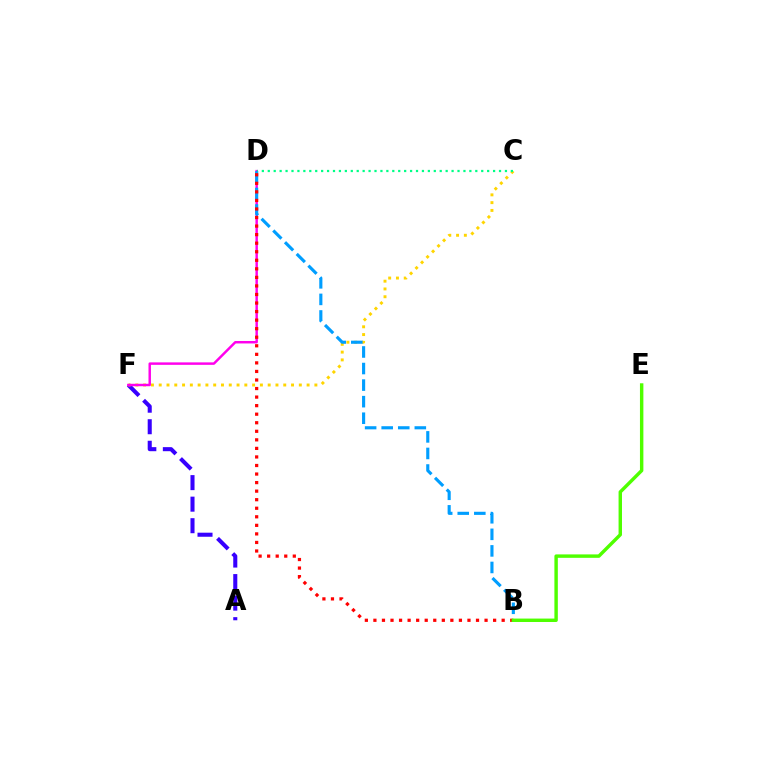{('A', 'F'): [{'color': '#3700ff', 'line_style': 'dashed', 'thickness': 2.93}], ('C', 'F'): [{'color': '#ffd500', 'line_style': 'dotted', 'thickness': 2.11}], ('D', 'F'): [{'color': '#ff00ed', 'line_style': 'solid', 'thickness': 1.77}], ('C', 'D'): [{'color': '#00ff86', 'line_style': 'dotted', 'thickness': 1.61}], ('B', 'D'): [{'color': '#009eff', 'line_style': 'dashed', 'thickness': 2.25}, {'color': '#ff0000', 'line_style': 'dotted', 'thickness': 2.32}], ('B', 'E'): [{'color': '#4fff00', 'line_style': 'solid', 'thickness': 2.47}]}